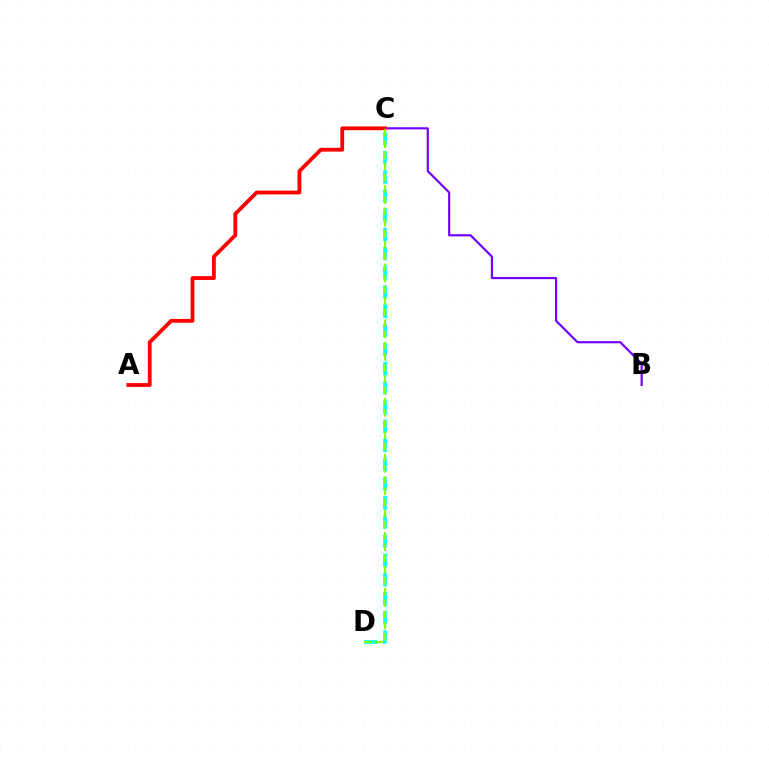{('B', 'C'): [{'color': '#7200ff', 'line_style': 'solid', 'thickness': 1.55}], ('A', 'C'): [{'color': '#ff0000', 'line_style': 'solid', 'thickness': 2.73}], ('C', 'D'): [{'color': '#00fff6', 'line_style': 'dashed', 'thickness': 2.6}, {'color': '#84ff00', 'line_style': 'dashed', 'thickness': 1.52}]}